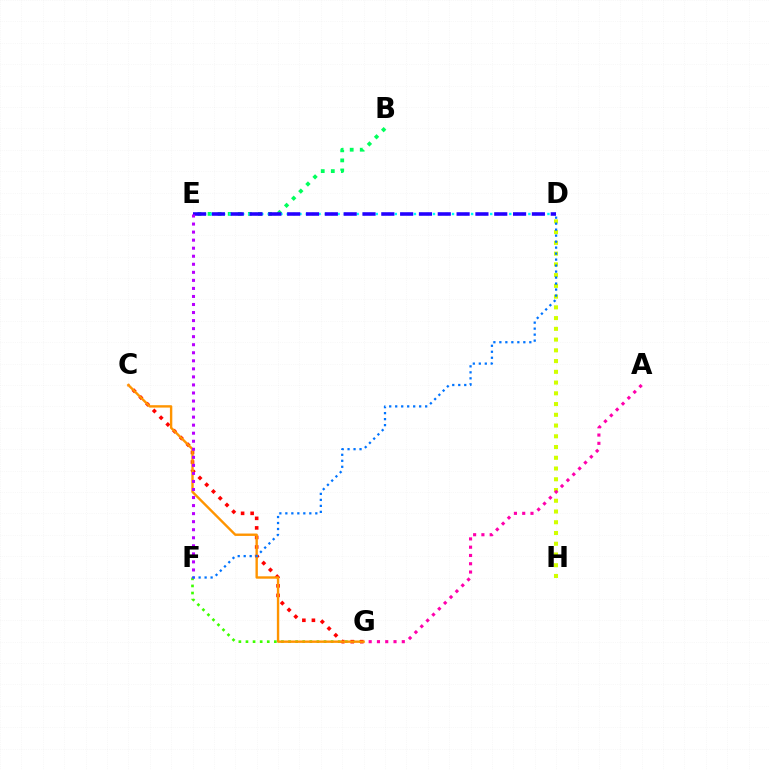{('D', 'H'): [{'color': '#d1ff00', 'line_style': 'dotted', 'thickness': 2.92}], ('B', 'E'): [{'color': '#00ff5c', 'line_style': 'dotted', 'thickness': 2.74}], ('D', 'E'): [{'color': '#00fff6', 'line_style': 'dotted', 'thickness': 1.73}, {'color': '#2500ff', 'line_style': 'dashed', 'thickness': 2.56}], ('F', 'G'): [{'color': '#3dff00', 'line_style': 'dotted', 'thickness': 1.93}], ('A', 'G'): [{'color': '#ff00ac', 'line_style': 'dotted', 'thickness': 2.25}], ('C', 'G'): [{'color': '#ff0000', 'line_style': 'dotted', 'thickness': 2.59}, {'color': '#ff9400', 'line_style': 'solid', 'thickness': 1.72}], ('E', 'F'): [{'color': '#b900ff', 'line_style': 'dotted', 'thickness': 2.19}], ('D', 'F'): [{'color': '#0074ff', 'line_style': 'dotted', 'thickness': 1.63}]}